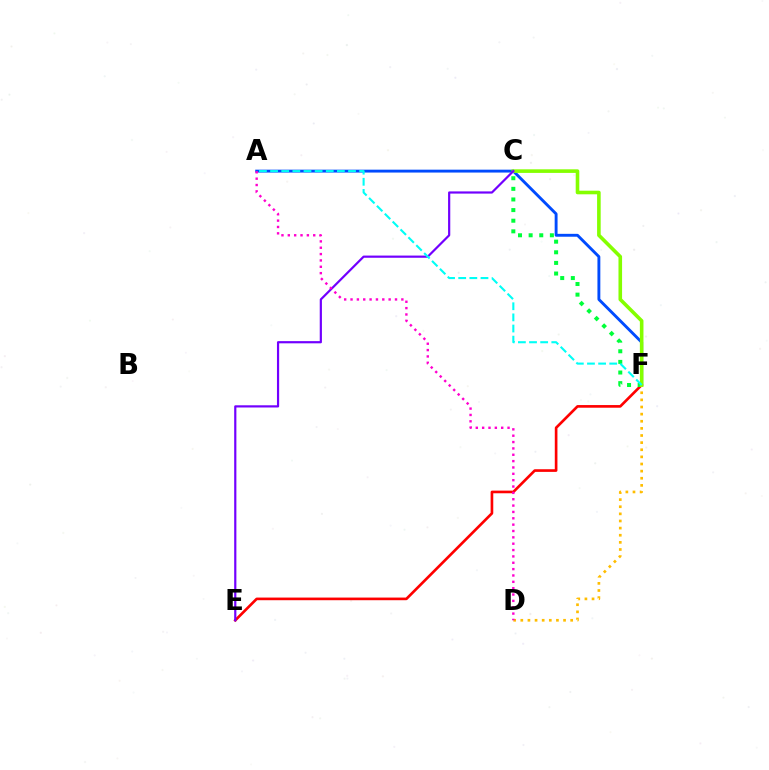{('E', 'F'): [{'color': '#ff0000', 'line_style': 'solid', 'thickness': 1.91}], ('A', 'F'): [{'color': '#004bff', 'line_style': 'solid', 'thickness': 2.08}, {'color': '#00fff6', 'line_style': 'dashed', 'thickness': 1.51}], ('C', 'F'): [{'color': '#00ff39', 'line_style': 'dotted', 'thickness': 2.89}, {'color': '#84ff00', 'line_style': 'solid', 'thickness': 2.59}], ('D', 'F'): [{'color': '#ffbd00', 'line_style': 'dotted', 'thickness': 1.94}], ('C', 'E'): [{'color': '#7200ff', 'line_style': 'solid', 'thickness': 1.58}], ('A', 'D'): [{'color': '#ff00cf', 'line_style': 'dotted', 'thickness': 1.73}]}